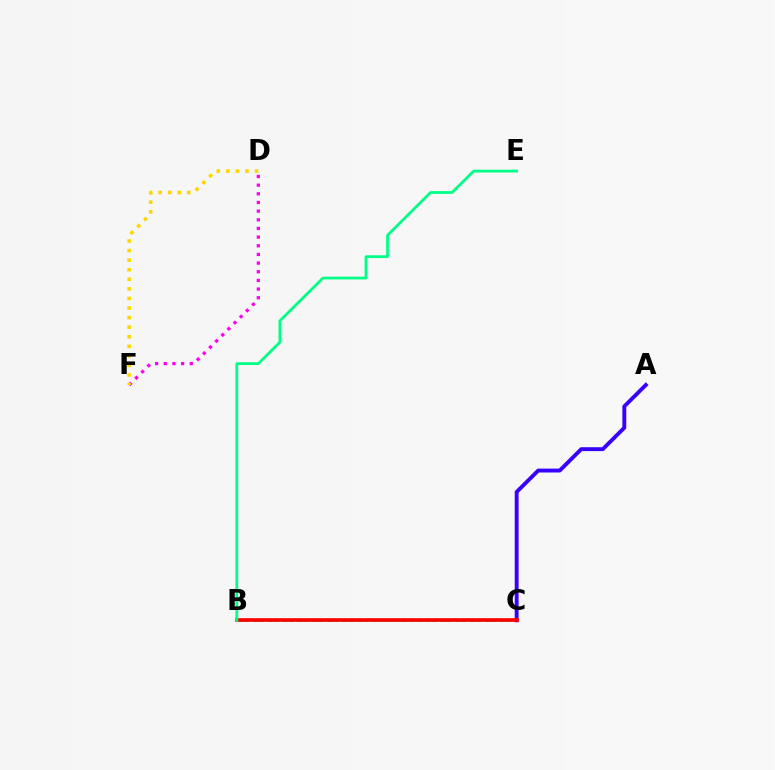{('D', 'F'): [{'color': '#ff00ed', 'line_style': 'dotted', 'thickness': 2.35}, {'color': '#ffd500', 'line_style': 'dotted', 'thickness': 2.6}], ('B', 'C'): [{'color': '#4fff00', 'line_style': 'dashed', 'thickness': 1.99}, {'color': '#009eff', 'line_style': 'dotted', 'thickness': 2.03}, {'color': '#ff0000', 'line_style': 'solid', 'thickness': 2.63}], ('A', 'C'): [{'color': '#3700ff', 'line_style': 'solid', 'thickness': 2.8}], ('B', 'E'): [{'color': '#00ff86', 'line_style': 'solid', 'thickness': 2.0}]}